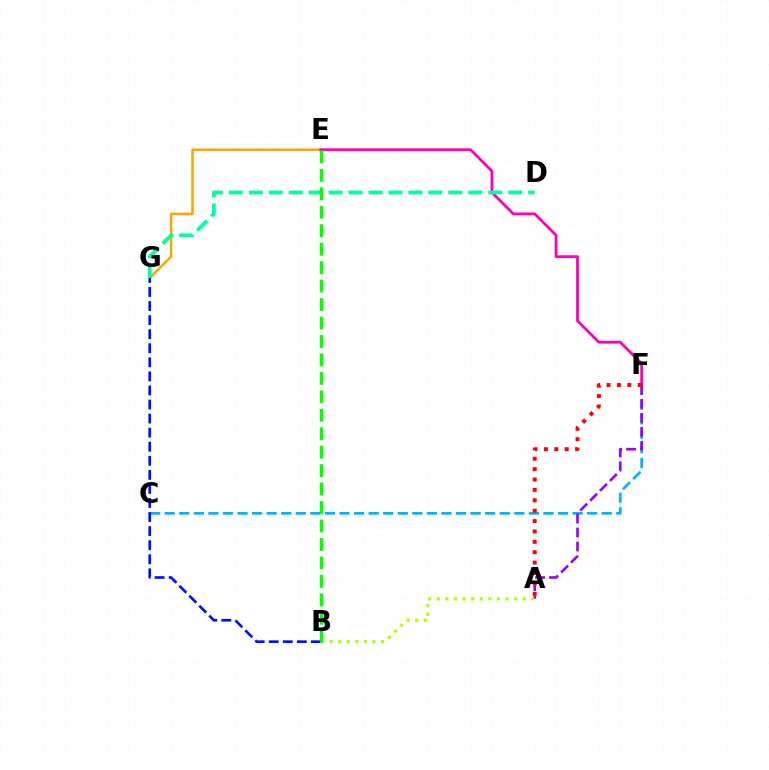{('C', 'F'): [{'color': '#00b5ff', 'line_style': 'dashed', 'thickness': 1.98}], ('A', 'F'): [{'color': '#9b00ff', 'line_style': 'dashed', 'thickness': 1.9}, {'color': '#ff0000', 'line_style': 'dotted', 'thickness': 2.82}], ('A', 'B'): [{'color': '#b3ff00', 'line_style': 'dotted', 'thickness': 2.33}], ('E', 'G'): [{'color': '#ffa500', 'line_style': 'solid', 'thickness': 1.82}], ('E', 'F'): [{'color': '#ff00bd', 'line_style': 'solid', 'thickness': 2.02}], ('B', 'G'): [{'color': '#0010ff', 'line_style': 'dashed', 'thickness': 1.91}], ('D', 'G'): [{'color': '#00ff9d', 'line_style': 'dashed', 'thickness': 2.71}], ('B', 'E'): [{'color': '#08ff00', 'line_style': 'dashed', 'thickness': 2.51}]}